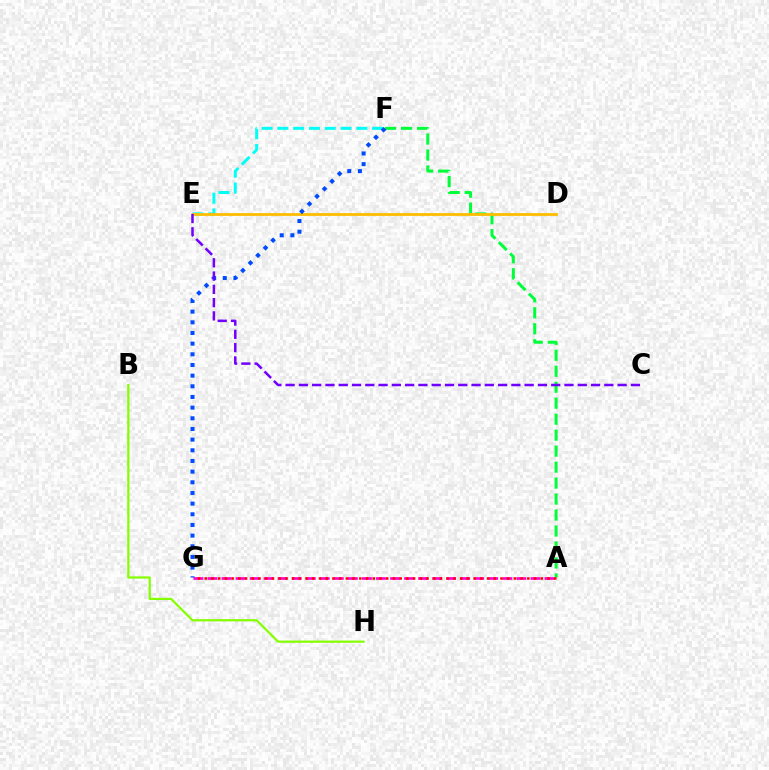{('B', 'H'): [{'color': '#84ff00', 'line_style': 'solid', 'thickness': 1.59}], ('E', 'F'): [{'color': '#00fff6', 'line_style': 'dashed', 'thickness': 2.14}], ('A', 'F'): [{'color': '#00ff39', 'line_style': 'dashed', 'thickness': 2.17}], ('D', 'E'): [{'color': '#ffbd00', 'line_style': 'solid', 'thickness': 2.01}], ('A', 'G'): [{'color': '#ff00cf', 'line_style': 'dashed', 'thickness': 1.91}, {'color': '#ff0000', 'line_style': 'dotted', 'thickness': 1.83}], ('F', 'G'): [{'color': '#004bff', 'line_style': 'dotted', 'thickness': 2.9}], ('C', 'E'): [{'color': '#7200ff', 'line_style': 'dashed', 'thickness': 1.8}]}